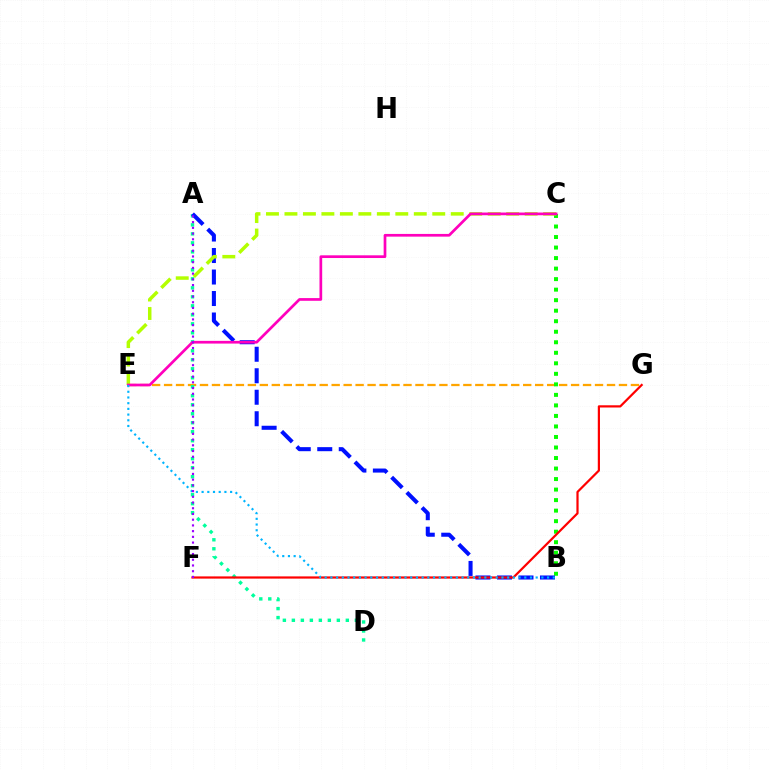{('E', 'G'): [{'color': '#ffa500', 'line_style': 'dashed', 'thickness': 1.63}], ('A', 'D'): [{'color': '#00ff9d', 'line_style': 'dotted', 'thickness': 2.44}], ('B', 'C'): [{'color': '#08ff00', 'line_style': 'dotted', 'thickness': 2.86}], ('A', 'B'): [{'color': '#0010ff', 'line_style': 'dashed', 'thickness': 2.92}], ('F', 'G'): [{'color': '#ff0000', 'line_style': 'solid', 'thickness': 1.59}], ('C', 'E'): [{'color': '#b3ff00', 'line_style': 'dashed', 'thickness': 2.51}, {'color': '#ff00bd', 'line_style': 'solid', 'thickness': 1.95}], ('B', 'E'): [{'color': '#00b5ff', 'line_style': 'dotted', 'thickness': 1.55}], ('A', 'F'): [{'color': '#9b00ff', 'line_style': 'dotted', 'thickness': 1.55}]}